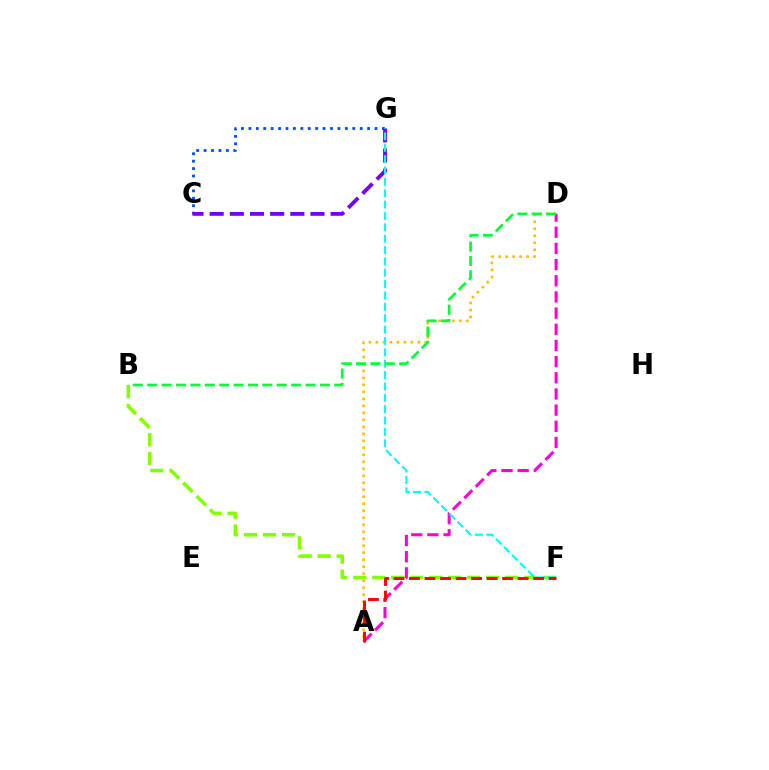{('C', 'G'): [{'color': '#004bff', 'line_style': 'dotted', 'thickness': 2.02}, {'color': '#7200ff', 'line_style': 'dashed', 'thickness': 2.74}], ('A', 'D'): [{'color': '#ffbd00', 'line_style': 'dotted', 'thickness': 1.9}, {'color': '#ff00cf', 'line_style': 'dashed', 'thickness': 2.2}], ('B', 'F'): [{'color': '#84ff00', 'line_style': 'dashed', 'thickness': 2.58}], ('F', 'G'): [{'color': '#00fff6', 'line_style': 'dashed', 'thickness': 1.54}], ('A', 'F'): [{'color': '#ff0000', 'line_style': 'dashed', 'thickness': 2.11}], ('B', 'D'): [{'color': '#00ff39', 'line_style': 'dashed', 'thickness': 1.95}]}